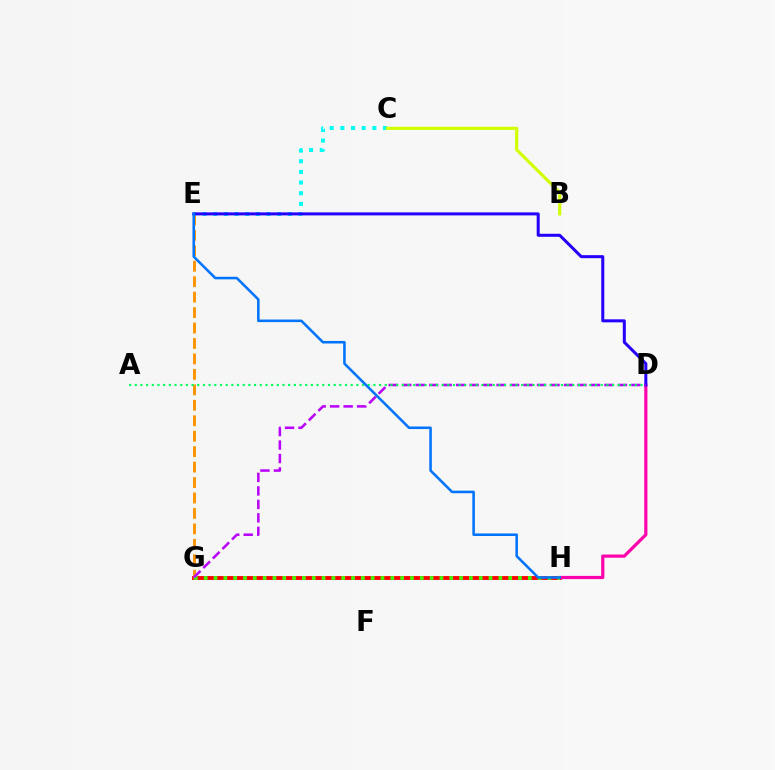{('G', 'H'): [{'color': '#ff0000', 'line_style': 'solid', 'thickness': 2.77}, {'color': '#3dff00', 'line_style': 'dotted', 'thickness': 2.67}], ('E', 'G'): [{'color': '#ff9400', 'line_style': 'dashed', 'thickness': 2.1}], ('D', 'H'): [{'color': '#ff00ac', 'line_style': 'solid', 'thickness': 2.3}], ('C', 'E'): [{'color': '#00fff6', 'line_style': 'dotted', 'thickness': 2.9}], ('D', 'E'): [{'color': '#2500ff', 'line_style': 'solid', 'thickness': 2.18}], ('D', 'G'): [{'color': '#b900ff', 'line_style': 'dashed', 'thickness': 1.83}], ('B', 'C'): [{'color': '#d1ff00', 'line_style': 'solid', 'thickness': 2.26}], ('A', 'D'): [{'color': '#00ff5c', 'line_style': 'dotted', 'thickness': 1.54}], ('E', 'H'): [{'color': '#0074ff', 'line_style': 'solid', 'thickness': 1.84}]}